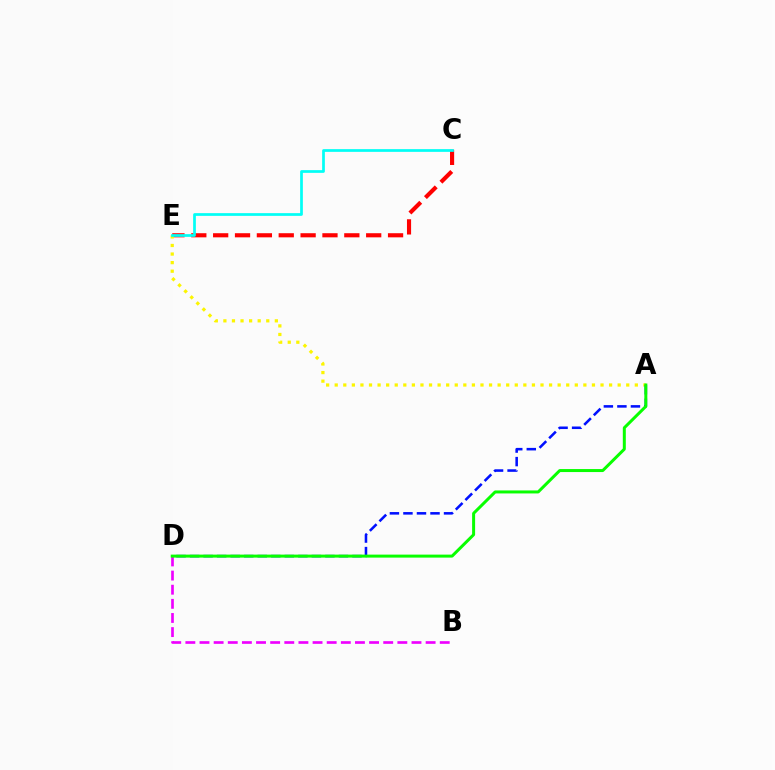{('B', 'D'): [{'color': '#ee00ff', 'line_style': 'dashed', 'thickness': 1.92}], ('C', 'E'): [{'color': '#ff0000', 'line_style': 'dashed', 'thickness': 2.97}, {'color': '#00fff6', 'line_style': 'solid', 'thickness': 1.96}], ('A', 'E'): [{'color': '#fcf500', 'line_style': 'dotted', 'thickness': 2.33}], ('A', 'D'): [{'color': '#0010ff', 'line_style': 'dashed', 'thickness': 1.84}, {'color': '#08ff00', 'line_style': 'solid', 'thickness': 2.16}]}